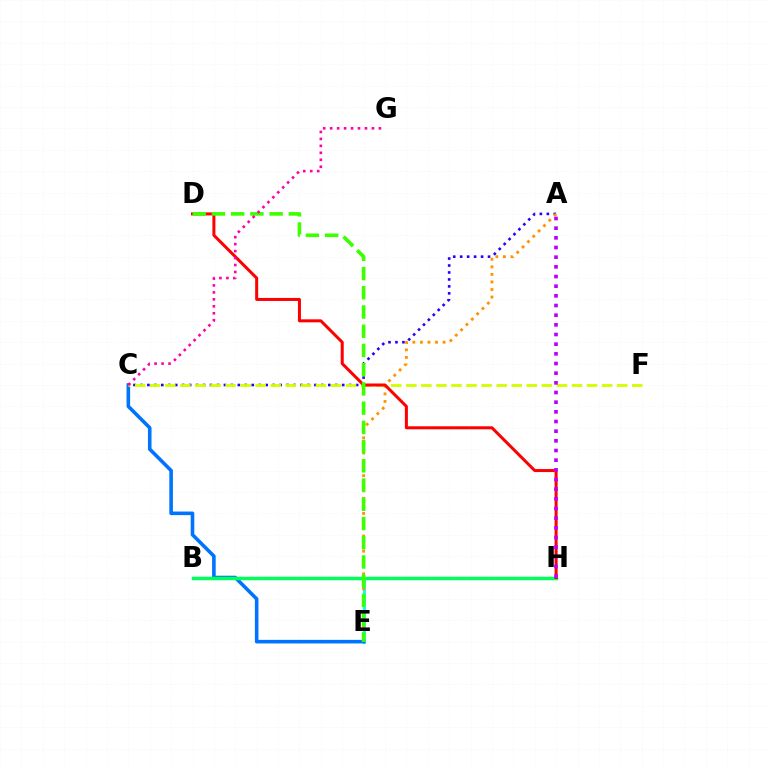{('A', 'C'): [{'color': '#2500ff', 'line_style': 'dotted', 'thickness': 1.89}], ('E', 'H'): [{'color': '#00fff6', 'line_style': 'solid', 'thickness': 2.06}], ('C', 'E'): [{'color': '#0074ff', 'line_style': 'solid', 'thickness': 2.59}], ('A', 'E'): [{'color': '#ff9400', 'line_style': 'dotted', 'thickness': 2.05}], ('B', 'H'): [{'color': '#00ff5c', 'line_style': 'solid', 'thickness': 2.5}], ('C', 'F'): [{'color': '#d1ff00', 'line_style': 'dashed', 'thickness': 2.05}], ('D', 'H'): [{'color': '#ff0000', 'line_style': 'solid', 'thickness': 2.17}], ('D', 'E'): [{'color': '#3dff00', 'line_style': 'dashed', 'thickness': 2.61}], ('C', 'G'): [{'color': '#ff00ac', 'line_style': 'dotted', 'thickness': 1.89}], ('A', 'H'): [{'color': '#b900ff', 'line_style': 'dotted', 'thickness': 2.63}]}